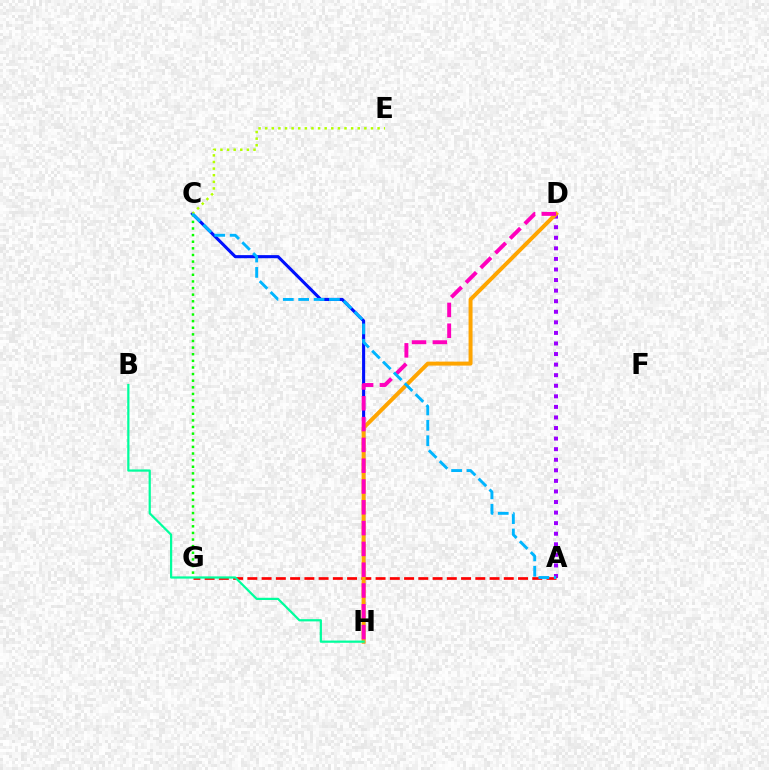{('C', 'H'): [{'color': '#0010ff', 'line_style': 'solid', 'thickness': 2.23}], ('A', 'D'): [{'color': '#9b00ff', 'line_style': 'dotted', 'thickness': 2.87}], ('C', 'G'): [{'color': '#08ff00', 'line_style': 'dotted', 'thickness': 1.8}], ('A', 'G'): [{'color': '#ff0000', 'line_style': 'dashed', 'thickness': 1.94}], ('D', 'H'): [{'color': '#ffa500', 'line_style': 'solid', 'thickness': 2.86}, {'color': '#ff00bd', 'line_style': 'dashed', 'thickness': 2.83}], ('C', 'E'): [{'color': '#b3ff00', 'line_style': 'dotted', 'thickness': 1.8}], ('B', 'H'): [{'color': '#00ff9d', 'line_style': 'solid', 'thickness': 1.6}], ('A', 'C'): [{'color': '#00b5ff', 'line_style': 'dashed', 'thickness': 2.09}]}